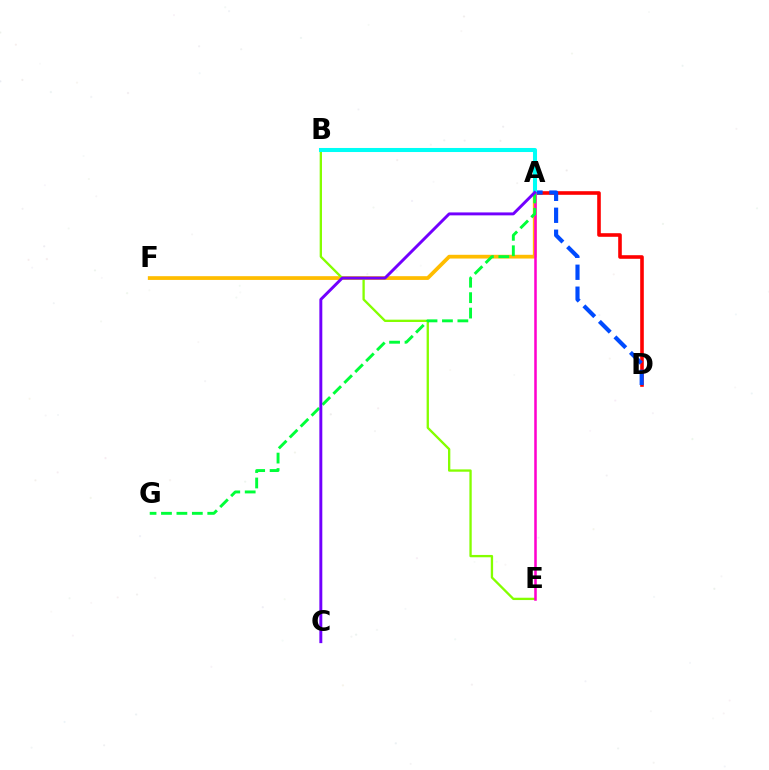{('A', 'D'): [{'color': '#ff0000', 'line_style': 'solid', 'thickness': 2.59}, {'color': '#004bff', 'line_style': 'dashed', 'thickness': 2.98}], ('A', 'F'): [{'color': '#ffbd00', 'line_style': 'solid', 'thickness': 2.7}], ('B', 'E'): [{'color': '#84ff00', 'line_style': 'solid', 'thickness': 1.67}], ('A', 'B'): [{'color': '#00fff6', 'line_style': 'solid', 'thickness': 2.92}], ('A', 'E'): [{'color': '#ff00cf', 'line_style': 'solid', 'thickness': 1.83}], ('A', 'G'): [{'color': '#00ff39', 'line_style': 'dashed', 'thickness': 2.1}], ('A', 'C'): [{'color': '#7200ff', 'line_style': 'solid', 'thickness': 2.11}]}